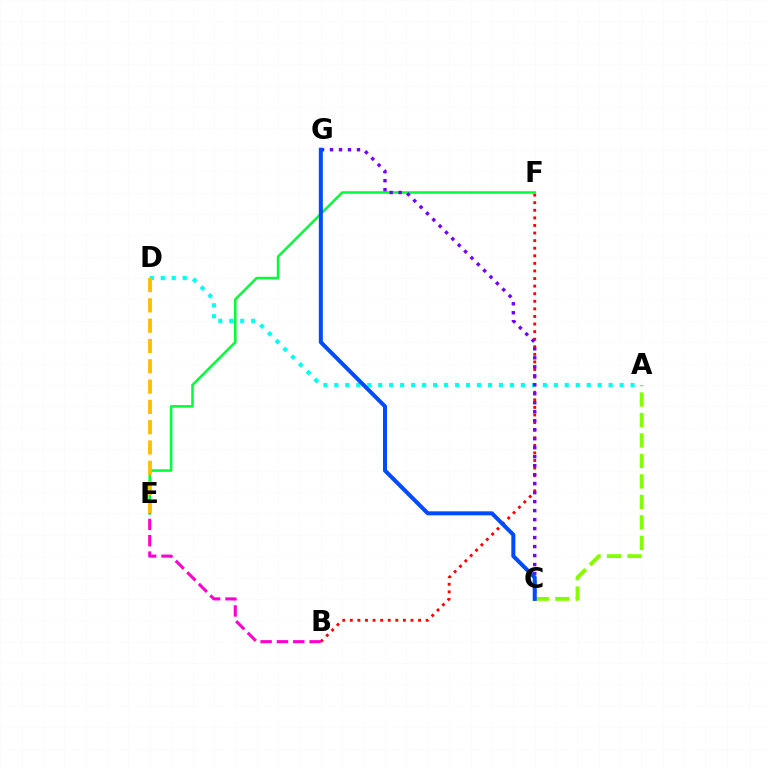{('B', 'F'): [{'color': '#ff0000', 'line_style': 'dotted', 'thickness': 2.06}], ('A', 'D'): [{'color': '#00fff6', 'line_style': 'dotted', 'thickness': 2.98}], ('E', 'F'): [{'color': '#00ff39', 'line_style': 'solid', 'thickness': 1.84}], ('C', 'G'): [{'color': '#7200ff', 'line_style': 'dotted', 'thickness': 2.44}, {'color': '#004bff', 'line_style': 'solid', 'thickness': 2.89}], ('A', 'C'): [{'color': '#84ff00', 'line_style': 'dashed', 'thickness': 2.78}], ('D', 'E'): [{'color': '#ffbd00', 'line_style': 'dashed', 'thickness': 2.76}], ('B', 'E'): [{'color': '#ff00cf', 'line_style': 'dashed', 'thickness': 2.22}]}